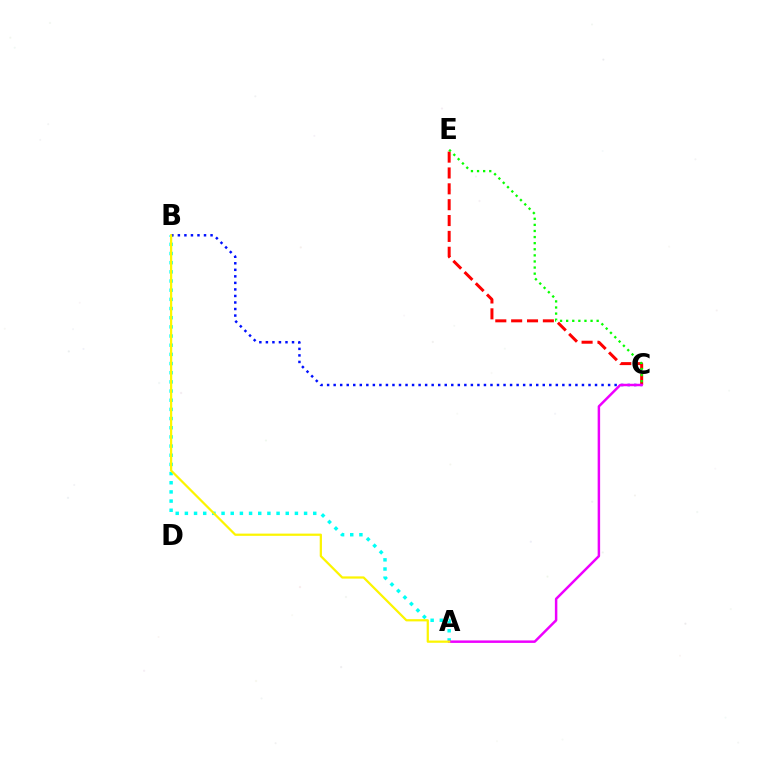{('A', 'B'): [{'color': '#00fff6', 'line_style': 'dotted', 'thickness': 2.49}, {'color': '#fcf500', 'line_style': 'solid', 'thickness': 1.61}], ('C', 'E'): [{'color': '#ff0000', 'line_style': 'dashed', 'thickness': 2.15}, {'color': '#08ff00', 'line_style': 'dotted', 'thickness': 1.66}], ('B', 'C'): [{'color': '#0010ff', 'line_style': 'dotted', 'thickness': 1.78}], ('A', 'C'): [{'color': '#ee00ff', 'line_style': 'solid', 'thickness': 1.79}]}